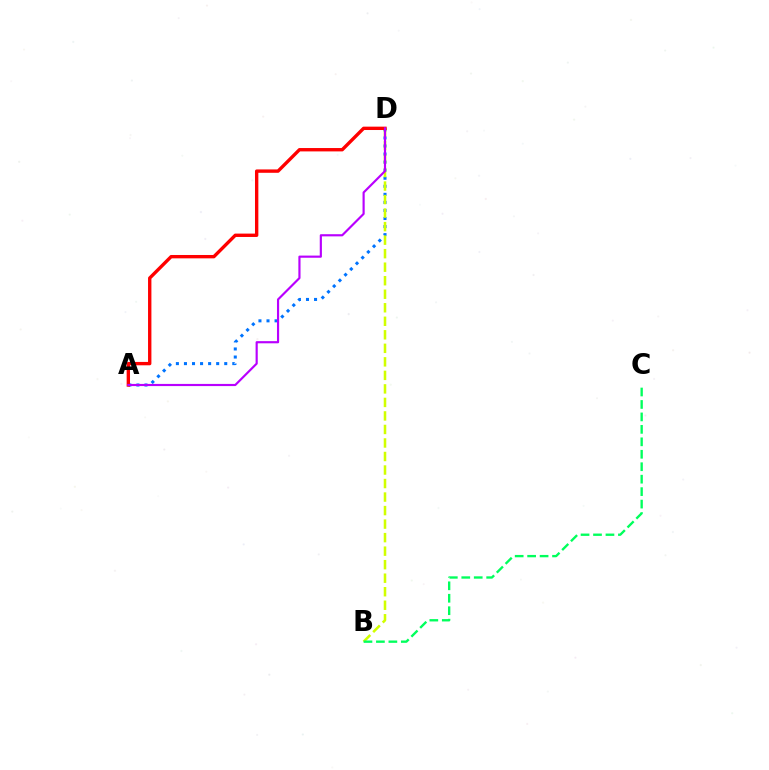{('A', 'D'): [{'color': '#0074ff', 'line_style': 'dotted', 'thickness': 2.19}, {'color': '#ff0000', 'line_style': 'solid', 'thickness': 2.42}, {'color': '#b900ff', 'line_style': 'solid', 'thickness': 1.56}], ('B', 'D'): [{'color': '#d1ff00', 'line_style': 'dashed', 'thickness': 1.84}], ('B', 'C'): [{'color': '#00ff5c', 'line_style': 'dashed', 'thickness': 1.69}]}